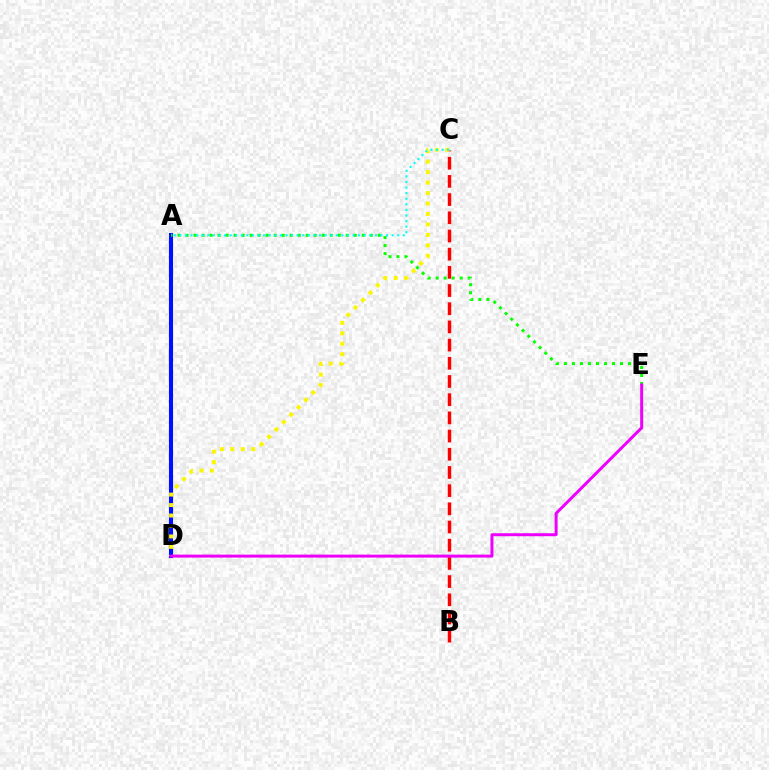{('A', 'D'): [{'color': '#0010ff', 'line_style': 'solid', 'thickness': 2.95}], ('B', 'C'): [{'color': '#ff0000', 'line_style': 'dashed', 'thickness': 2.47}], ('C', 'D'): [{'color': '#fcf500', 'line_style': 'dotted', 'thickness': 2.84}], ('A', 'E'): [{'color': '#08ff00', 'line_style': 'dotted', 'thickness': 2.18}], ('A', 'C'): [{'color': '#00fff6', 'line_style': 'dotted', 'thickness': 1.52}], ('D', 'E'): [{'color': '#ee00ff', 'line_style': 'solid', 'thickness': 2.14}]}